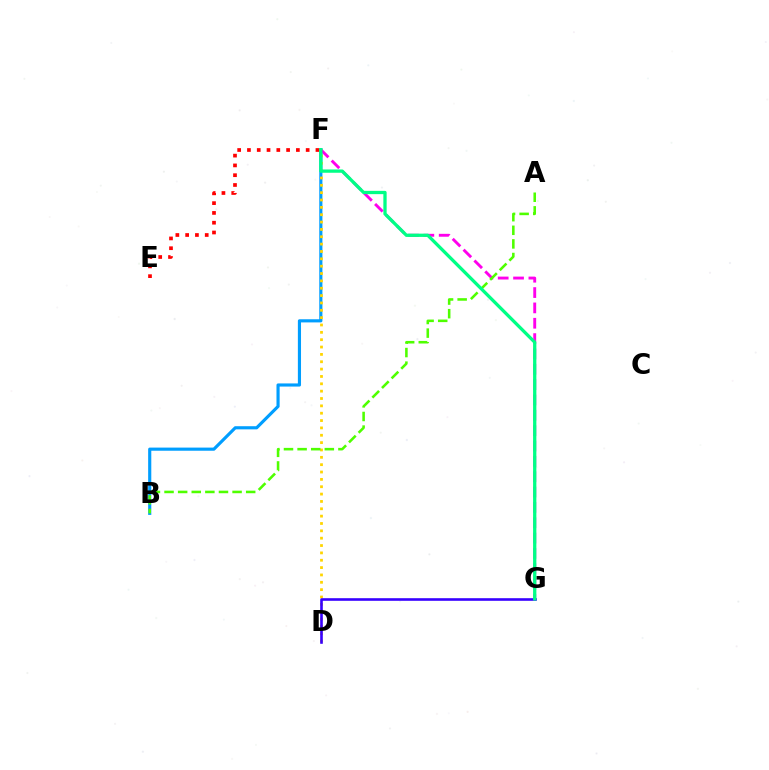{('B', 'F'): [{'color': '#009eff', 'line_style': 'solid', 'thickness': 2.26}], ('D', 'F'): [{'color': '#ffd500', 'line_style': 'dotted', 'thickness': 2.0}], ('F', 'G'): [{'color': '#ff00ed', 'line_style': 'dashed', 'thickness': 2.08}, {'color': '#00ff86', 'line_style': 'solid', 'thickness': 2.37}], ('D', 'G'): [{'color': '#3700ff', 'line_style': 'solid', 'thickness': 1.88}], ('E', 'F'): [{'color': '#ff0000', 'line_style': 'dotted', 'thickness': 2.66}], ('A', 'B'): [{'color': '#4fff00', 'line_style': 'dashed', 'thickness': 1.85}]}